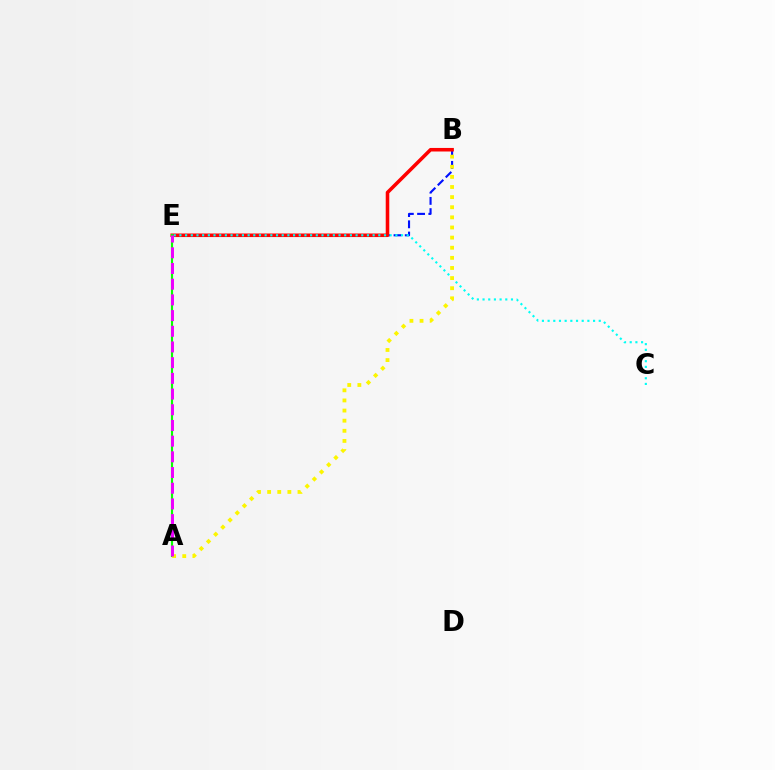{('B', 'E'): [{'color': '#0010ff', 'line_style': 'dashed', 'thickness': 1.53}, {'color': '#ff0000', 'line_style': 'solid', 'thickness': 2.56}], ('C', 'E'): [{'color': '#00fff6', 'line_style': 'dotted', 'thickness': 1.54}], ('A', 'E'): [{'color': '#08ff00', 'line_style': 'solid', 'thickness': 1.54}, {'color': '#ee00ff', 'line_style': 'dashed', 'thickness': 2.13}], ('A', 'B'): [{'color': '#fcf500', 'line_style': 'dotted', 'thickness': 2.75}]}